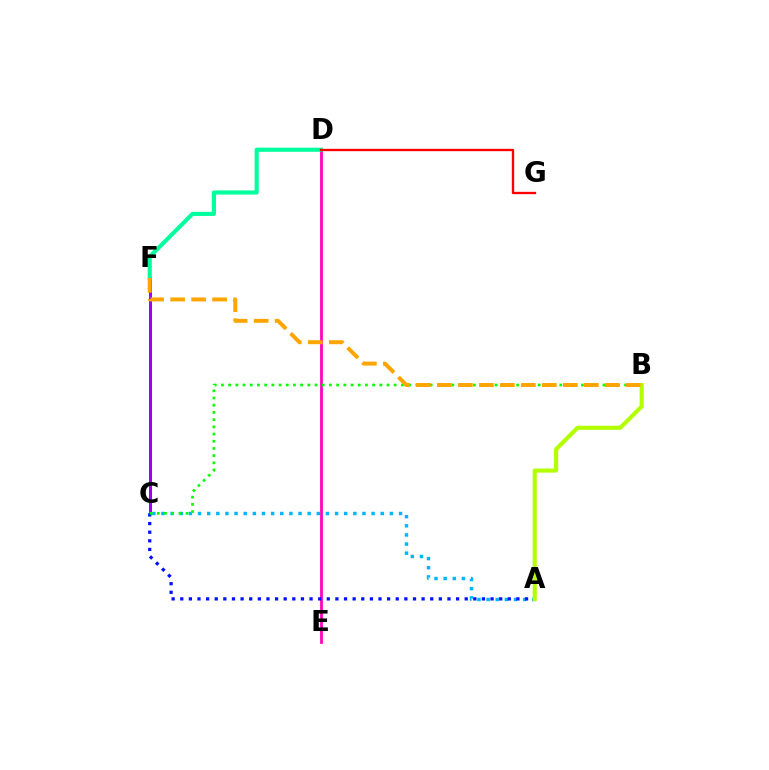{('C', 'F'): [{'color': '#9b00ff', 'line_style': 'solid', 'thickness': 2.17}], ('A', 'C'): [{'color': '#00b5ff', 'line_style': 'dotted', 'thickness': 2.48}, {'color': '#0010ff', 'line_style': 'dotted', 'thickness': 2.34}], ('D', 'E'): [{'color': '#ff00bd', 'line_style': 'solid', 'thickness': 1.98}], ('D', 'F'): [{'color': '#00ff9d', 'line_style': 'solid', 'thickness': 2.98}], ('B', 'C'): [{'color': '#08ff00', 'line_style': 'dotted', 'thickness': 1.96}], ('A', 'B'): [{'color': '#b3ff00', 'line_style': 'solid', 'thickness': 2.97}], ('D', 'G'): [{'color': '#ff0000', 'line_style': 'solid', 'thickness': 1.69}], ('B', 'F'): [{'color': '#ffa500', 'line_style': 'dashed', 'thickness': 2.85}]}